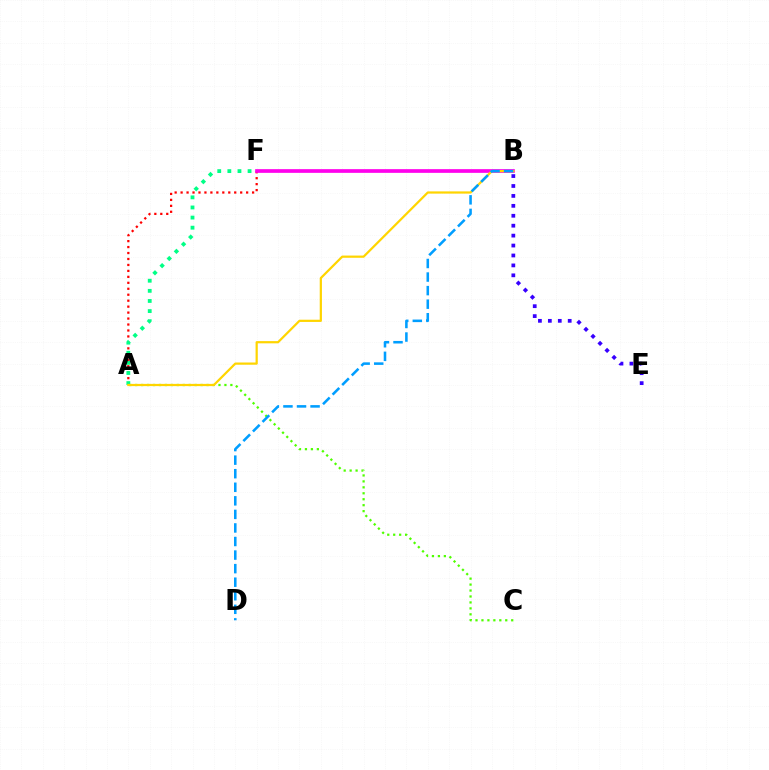{('A', 'F'): [{'color': '#ff0000', 'line_style': 'dotted', 'thickness': 1.62}, {'color': '#00ff86', 'line_style': 'dotted', 'thickness': 2.75}], ('B', 'F'): [{'color': '#ff00ed', 'line_style': 'solid', 'thickness': 2.66}], ('B', 'E'): [{'color': '#3700ff', 'line_style': 'dotted', 'thickness': 2.7}], ('A', 'C'): [{'color': '#4fff00', 'line_style': 'dotted', 'thickness': 1.62}], ('A', 'B'): [{'color': '#ffd500', 'line_style': 'solid', 'thickness': 1.6}], ('B', 'D'): [{'color': '#009eff', 'line_style': 'dashed', 'thickness': 1.84}]}